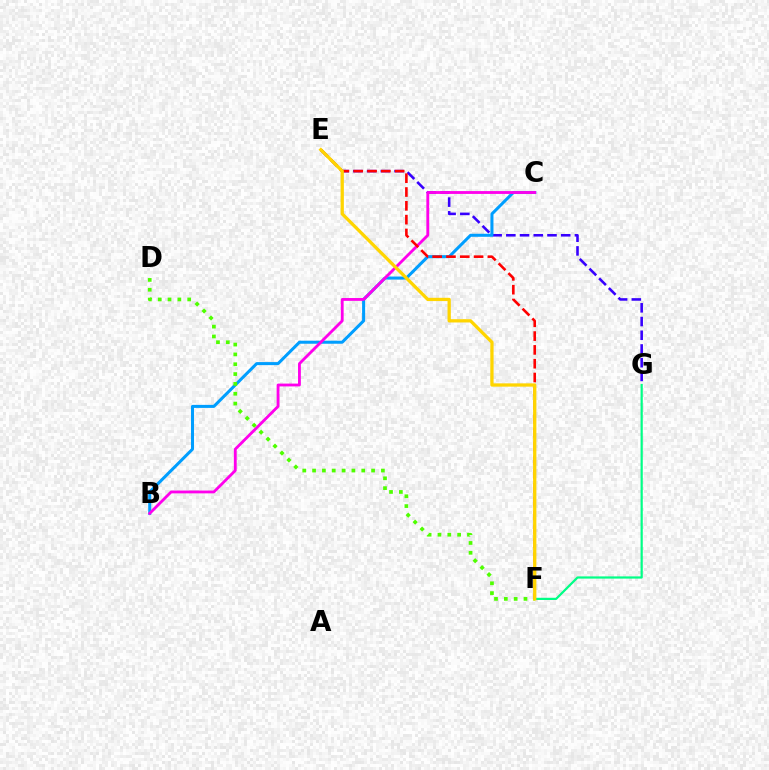{('E', 'G'): [{'color': '#3700ff', 'line_style': 'dashed', 'thickness': 1.86}], ('B', 'C'): [{'color': '#009eff', 'line_style': 'solid', 'thickness': 2.18}, {'color': '#ff00ed', 'line_style': 'solid', 'thickness': 2.04}], ('E', 'F'): [{'color': '#ff0000', 'line_style': 'dashed', 'thickness': 1.88}, {'color': '#ffd500', 'line_style': 'solid', 'thickness': 2.36}], ('D', 'F'): [{'color': '#4fff00', 'line_style': 'dotted', 'thickness': 2.67}], ('F', 'G'): [{'color': '#00ff86', 'line_style': 'solid', 'thickness': 1.59}]}